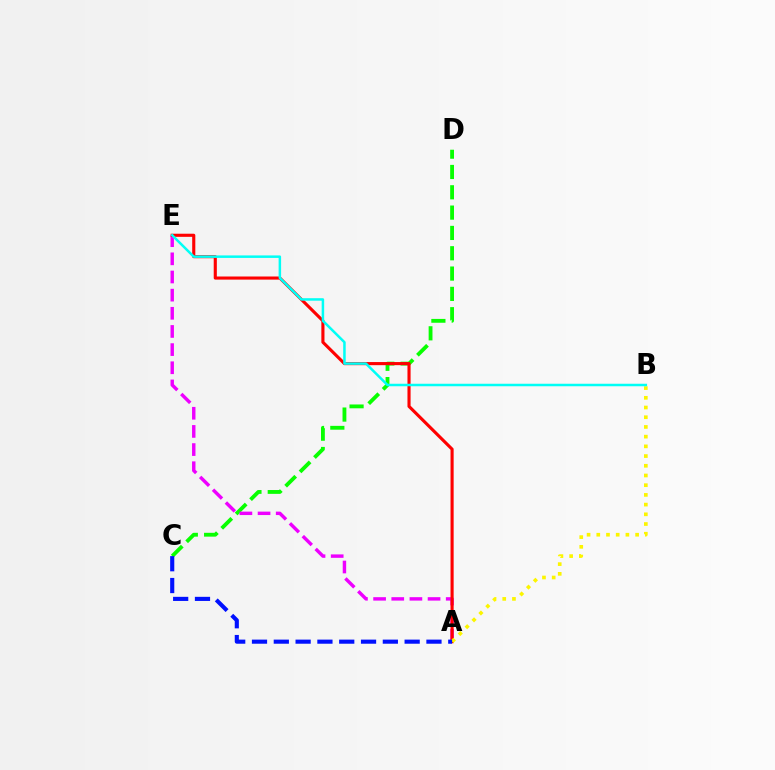{('C', 'D'): [{'color': '#08ff00', 'line_style': 'dashed', 'thickness': 2.76}], ('A', 'E'): [{'color': '#ee00ff', 'line_style': 'dashed', 'thickness': 2.47}, {'color': '#ff0000', 'line_style': 'solid', 'thickness': 2.24}], ('A', 'B'): [{'color': '#fcf500', 'line_style': 'dotted', 'thickness': 2.64}], ('B', 'E'): [{'color': '#00fff6', 'line_style': 'solid', 'thickness': 1.8}], ('A', 'C'): [{'color': '#0010ff', 'line_style': 'dashed', 'thickness': 2.96}]}